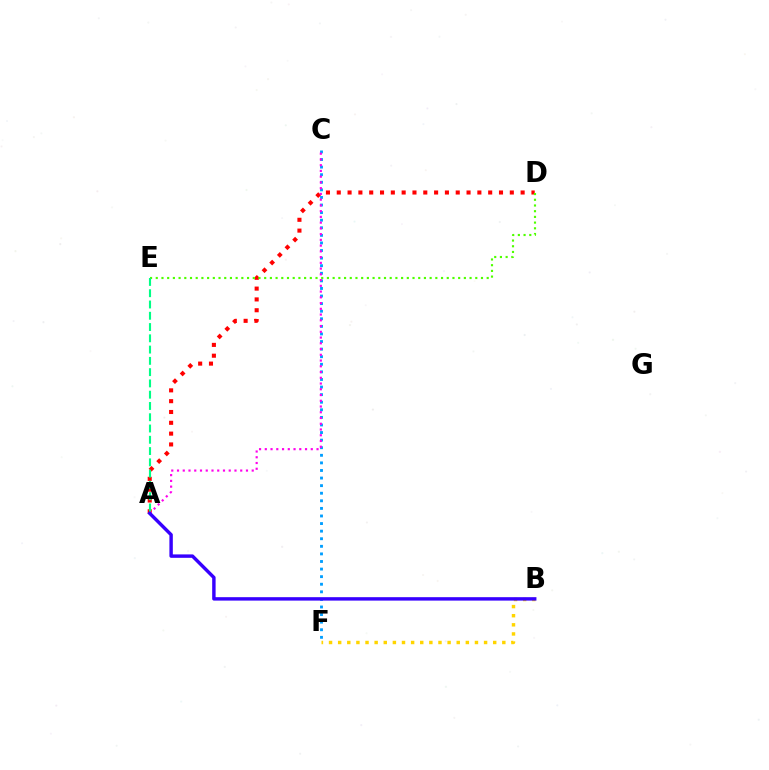{('C', 'F'): [{'color': '#009eff', 'line_style': 'dotted', 'thickness': 2.06}], ('A', 'D'): [{'color': '#ff0000', 'line_style': 'dotted', 'thickness': 2.94}], ('A', 'C'): [{'color': '#ff00ed', 'line_style': 'dotted', 'thickness': 1.56}], ('D', 'E'): [{'color': '#4fff00', 'line_style': 'dotted', 'thickness': 1.55}], ('B', 'F'): [{'color': '#ffd500', 'line_style': 'dotted', 'thickness': 2.48}], ('A', 'B'): [{'color': '#3700ff', 'line_style': 'solid', 'thickness': 2.46}], ('A', 'E'): [{'color': '#00ff86', 'line_style': 'dashed', 'thickness': 1.53}]}